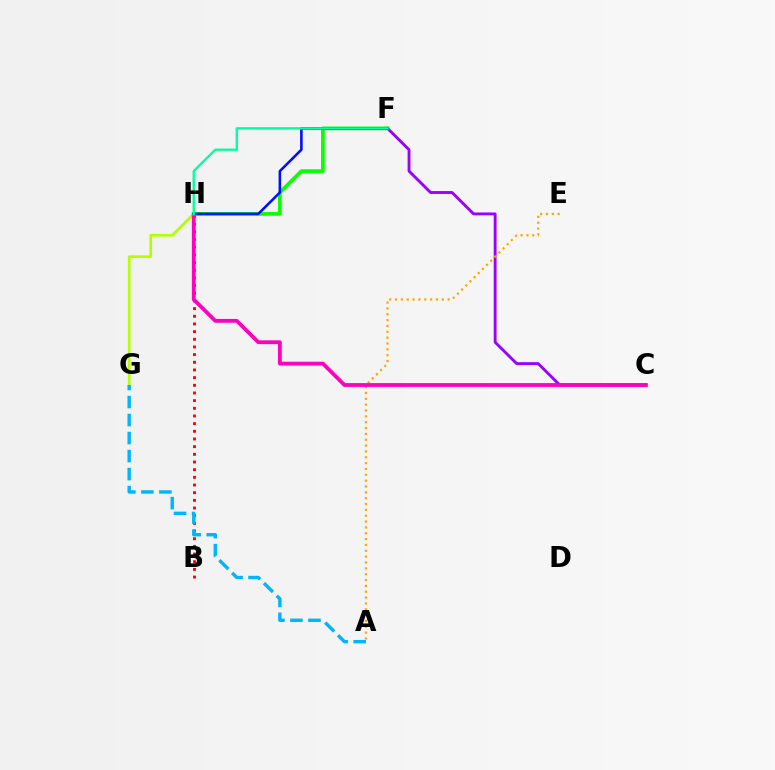{('B', 'H'): [{'color': '#ff0000', 'line_style': 'dotted', 'thickness': 2.08}], ('G', 'H'): [{'color': '#b3ff00', 'line_style': 'solid', 'thickness': 1.93}], ('C', 'F'): [{'color': '#9b00ff', 'line_style': 'solid', 'thickness': 2.06}], ('A', 'E'): [{'color': '#ffa500', 'line_style': 'dotted', 'thickness': 1.59}], ('A', 'G'): [{'color': '#00b5ff', 'line_style': 'dashed', 'thickness': 2.45}], ('C', 'H'): [{'color': '#ff00bd', 'line_style': 'solid', 'thickness': 2.74}], ('F', 'H'): [{'color': '#08ff00', 'line_style': 'solid', 'thickness': 2.63}, {'color': '#0010ff', 'line_style': 'solid', 'thickness': 1.85}, {'color': '#00ff9d', 'line_style': 'solid', 'thickness': 1.67}]}